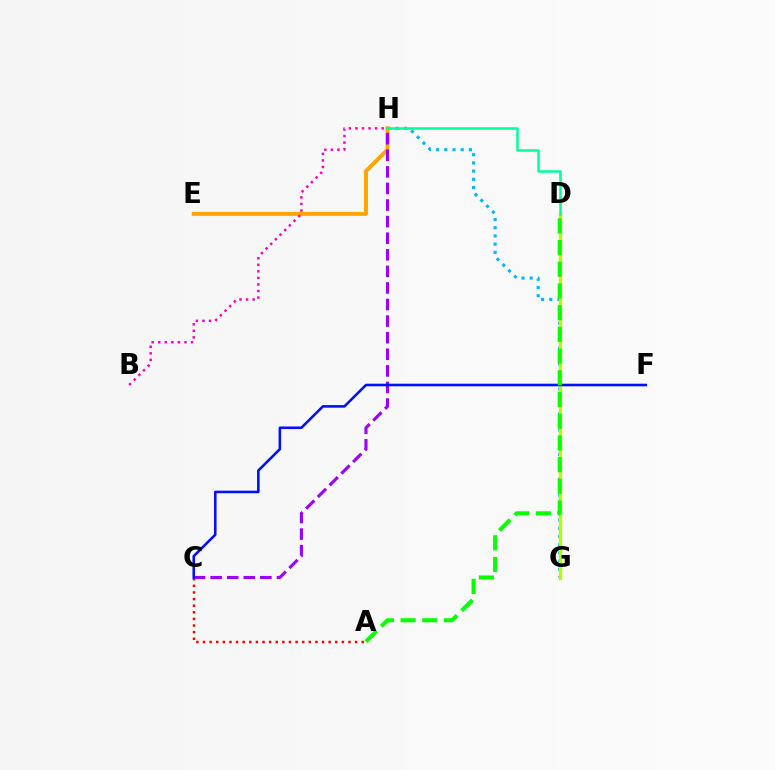{('G', 'H'): [{'color': '#00b5ff', 'line_style': 'dotted', 'thickness': 2.23}], ('A', 'C'): [{'color': '#ff0000', 'line_style': 'dotted', 'thickness': 1.8}], ('D', 'G'): [{'color': '#b3ff00', 'line_style': 'solid', 'thickness': 2.4}], ('E', 'H'): [{'color': '#ffa500', 'line_style': 'solid', 'thickness': 2.85}], ('D', 'H'): [{'color': '#00ff9d', 'line_style': 'solid', 'thickness': 1.81}], ('C', 'H'): [{'color': '#9b00ff', 'line_style': 'dashed', 'thickness': 2.25}], ('C', 'F'): [{'color': '#0010ff', 'line_style': 'solid', 'thickness': 1.86}], ('B', 'H'): [{'color': '#ff00bd', 'line_style': 'dotted', 'thickness': 1.78}], ('A', 'D'): [{'color': '#08ff00', 'line_style': 'dashed', 'thickness': 2.95}]}